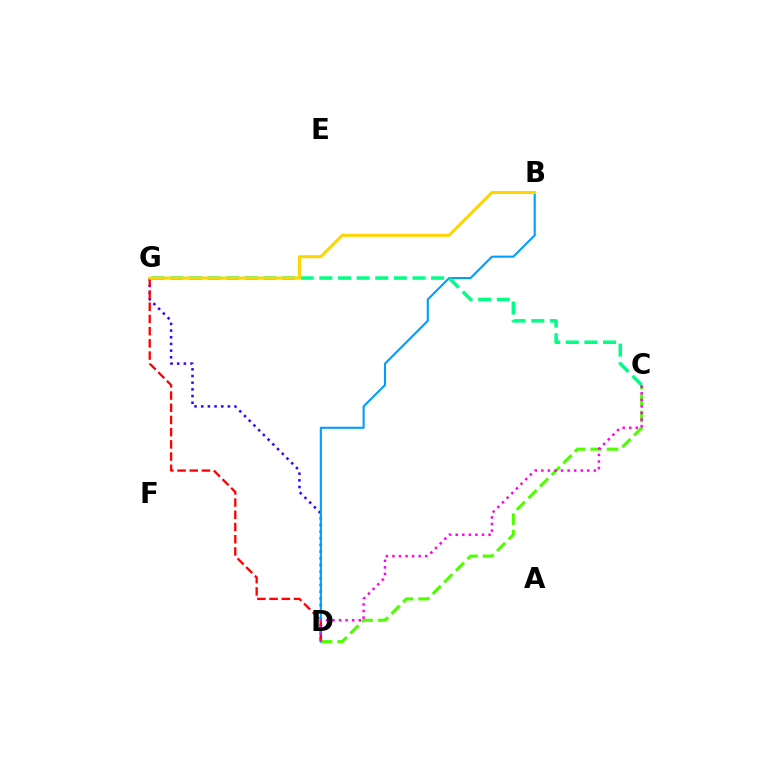{('D', 'G'): [{'color': '#3700ff', 'line_style': 'dotted', 'thickness': 1.82}, {'color': '#ff0000', 'line_style': 'dashed', 'thickness': 1.66}], ('B', 'D'): [{'color': '#009eff', 'line_style': 'solid', 'thickness': 1.51}], ('C', 'D'): [{'color': '#4fff00', 'line_style': 'dashed', 'thickness': 2.23}, {'color': '#ff00ed', 'line_style': 'dotted', 'thickness': 1.78}], ('C', 'G'): [{'color': '#00ff86', 'line_style': 'dashed', 'thickness': 2.53}], ('B', 'G'): [{'color': '#ffd500', 'line_style': 'solid', 'thickness': 2.18}]}